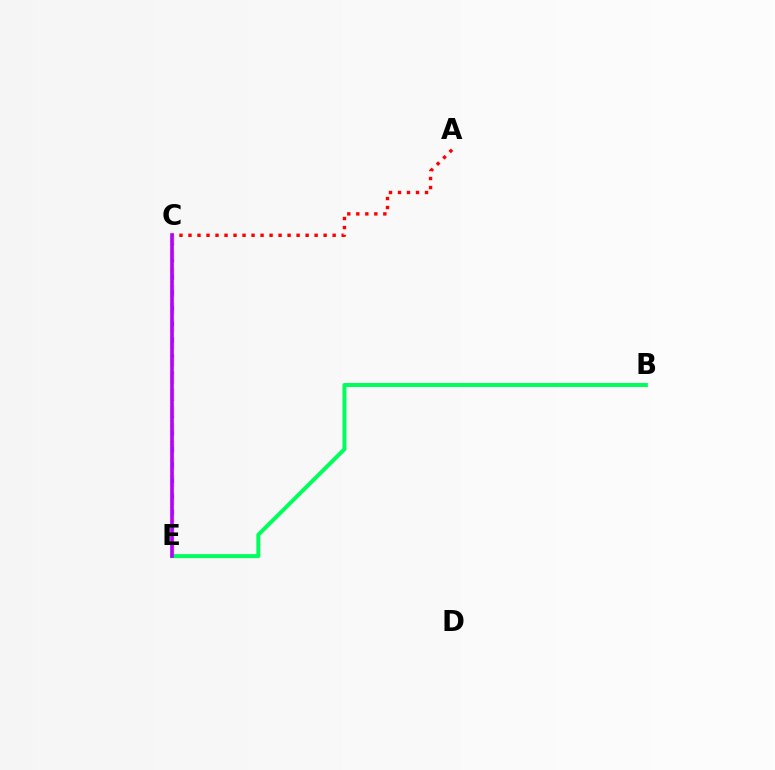{('C', 'E'): [{'color': '#0074ff', 'line_style': 'dashed', 'thickness': 2.35}, {'color': '#d1ff00', 'line_style': 'dashed', 'thickness': 2.13}, {'color': '#b900ff', 'line_style': 'solid', 'thickness': 2.61}], ('B', 'E'): [{'color': '#00ff5c', 'line_style': 'solid', 'thickness': 2.86}], ('A', 'C'): [{'color': '#ff0000', 'line_style': 'dotted', 'thickness': 2.45}]}